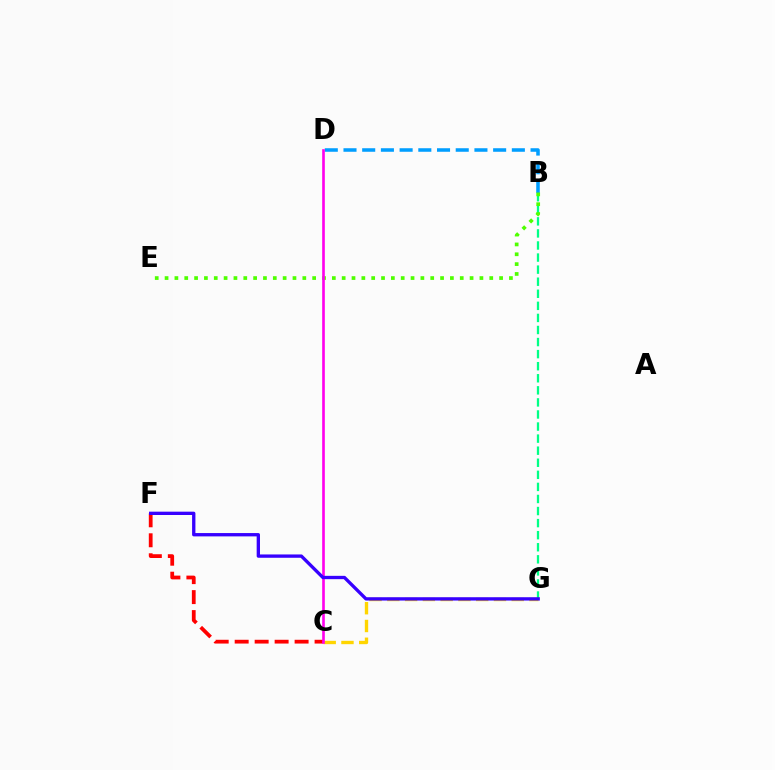{('B', 'G'): [{'color': '#00ff86', 'line_style': 'dashed', 'thickness': 1.64}], ('B', 'D'): [{'color': '#009eff', 'line_style': 'dashed', 'thickness': 2.54}], ('C', 'F'): [{'color': '#ff0000', 'line_style': 'dashed', 'thickness': 2.71}], ('B', 'E'): [{'color': '#4fff00', 'line_style': 'dotted', 'thickness': 2.67}], ('C', 'G'): [{'color': '#ffd500', 'line_style': 'dashed', 'thickness': 2.41}], ('C', 'D'): [{'color': '#ff00ed', 'line_style': 'solid', 'thickness': 1.9}], ('F', 'G'): [{'color': '#3700ff', 'line_style': 'solid', 'thickness': 2.39}]}